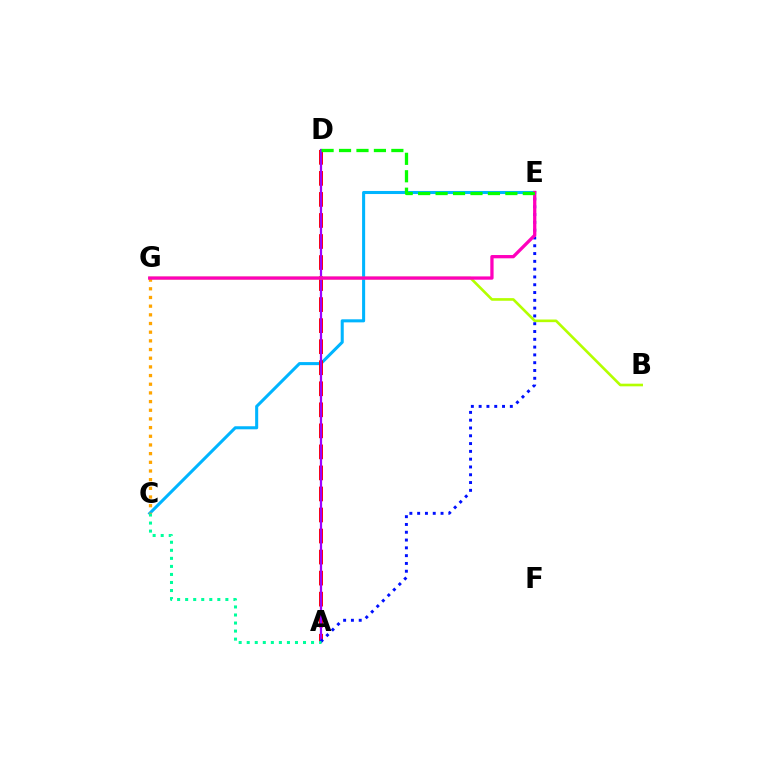{('C', 'E'): [{'color': '#00b5ff', 'line_style': 'solid', 'thickness': 2.2}], ('A', 'D'): [{'color': '#ff0000', 'line_style': 'dashed', 'thickness': 2.86}, {'color': '#9b00ff', 'line_style': 'solid', 'thickness': 1.61}], ('B', 'G'): [{'color': '#b3ff00', 'line_style': 'solid', 'thickness': 1.9}], ('A', 'E'): [{'color': '#0010ff', 'line_style': 'dotted', 'thickness': 2.12}], ('A', 'C'): [{'color': '#00ff9d', 'line_style': 'dotted', 'thickness': 2.19}], ('C', 'G'): [{'color': '#ffa500', 'line_style': 'dotted', 'thickness': 2.36}], ('E', 'G'): [{'color': '#ff00bd', 'line_style': 'solid', 'thickness': 2.36}], ('D', 'E'): [{'color': '#08ff00', 'line_style': 'dashed', 'thickness': 2.37}]}